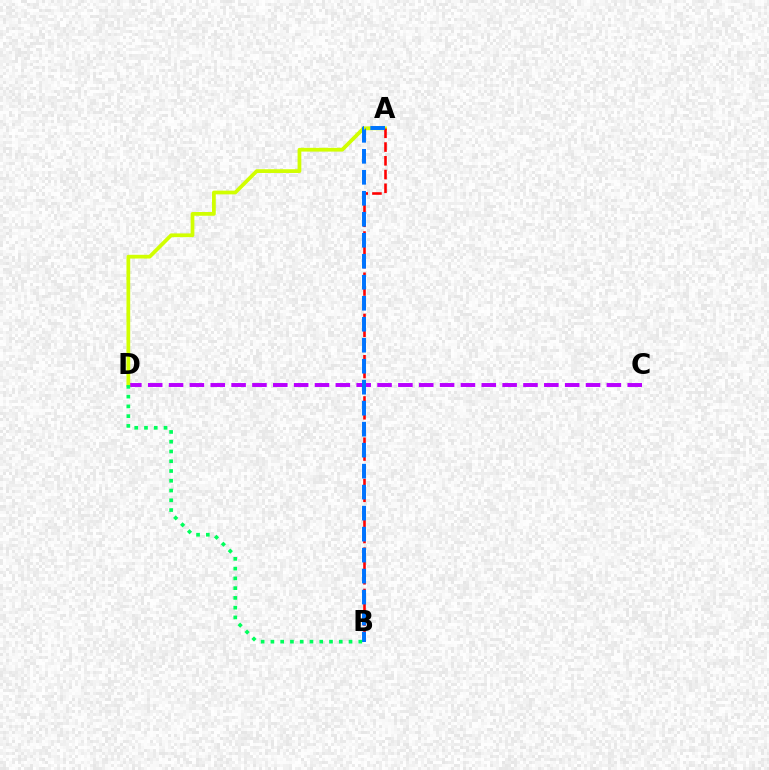{('C', 'D'): [{'color': '#b900ff', 'line_style': 'dashed', 'thickness': 2.83}], ('A', 'D'): [{'color': '#d1ff00', 'line_style': 'solid', 'thickness': 2.69}], ('A', 'B'): [{'color': '#ff0000', 'line_style': 'dashed', 'thickness': 1.87}, {'color': '#0074ff', 'line_style': 'dashed', 'thickness': 2.85}], ('B', 'D'): [{'color': '#00ff5c', 'line_style': 'dotted', 'thickness': 2.65}]}